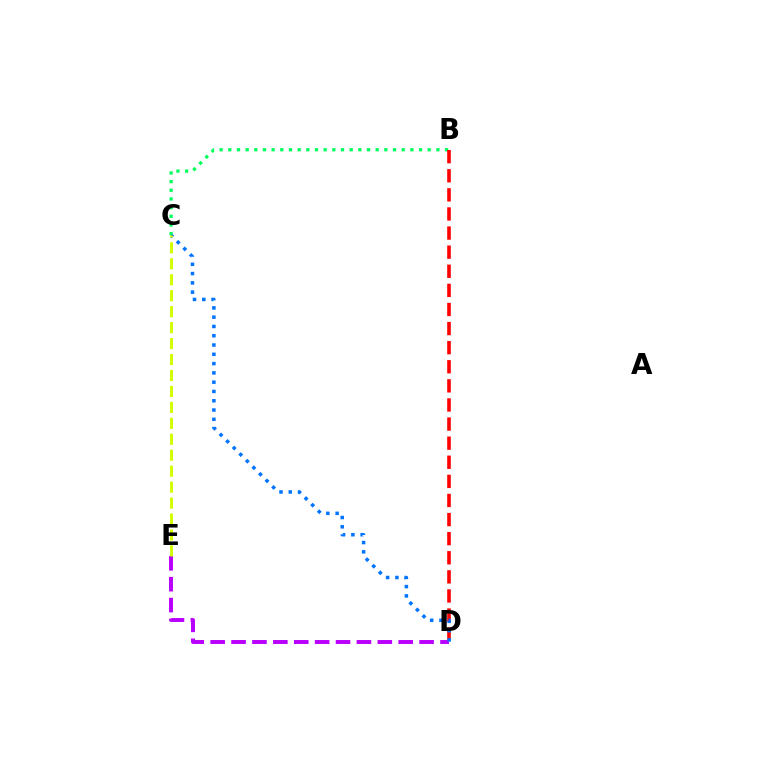{('B', 'C'): [{'color': '#00ff5c', 'line_style': 'dotted', 'thickness': 2.36}], ('B', 'D'): [{'color': '#ff0000', 'line_style': 'dashed', 'thickness': 2.59}], ('D', 'E'): [{'color': '#b900ff', 'line_style': 'dashed', 'thickness': 2.84}], ('C', 'D'): [{'color': '#0074ff', 'line_style': 'dotted', 'thickness': 2.52}], ('C', 'E'): [{'color': '#d1ff00', 'line_style': 'dashed', 'thickness': 2.17}]}